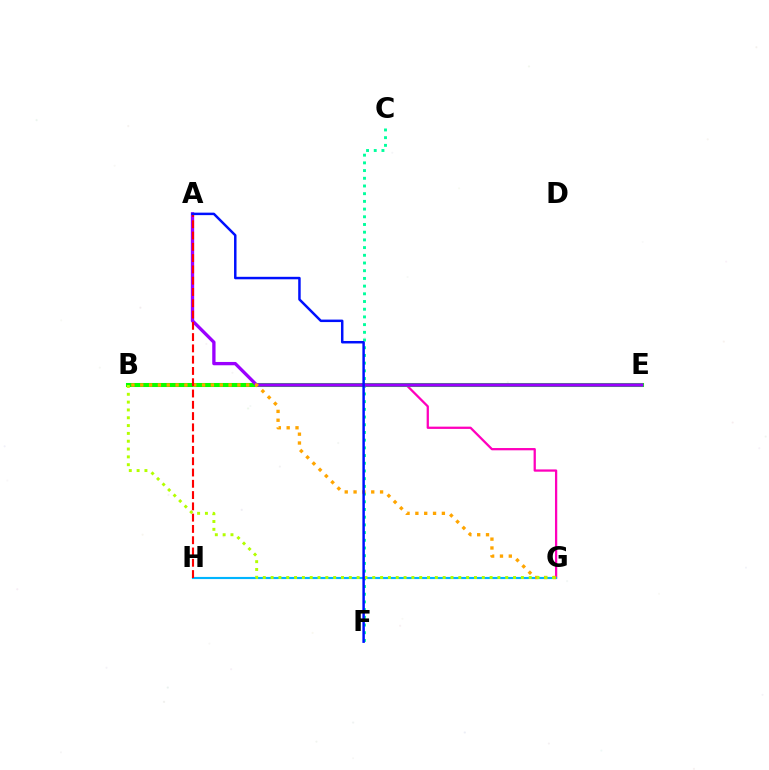{('B', 'G'): [{'color': '#ff00bd', 'line_style': 'solid', 'thickness': 1.64}, {'color': '#ffa500', 'line_style': 'dotted', 'thickness': 2.4}, {'color': '#b3ff00', 'line_style': 'dotted', 'thickness': 2.13}], ('C', 'F'): [{'color': '#00ff9d', 'line_style': 'dotted', 'thickness': 2.09}], ('B', 'E'): [{'color': '#08ff00', 'line_style': 'solid', 'thickness': 2.92}], ('G', 'H'): [{'color': '#00b5ff', 'line_style': 'solid', 'thickness': 1.54}], ('A', 'E'): [{'color': '#9b00ff', 'line_style': 'solid', 'thickness': 2.38}], ('A', 'H'): [{'color': '#ff0000', 'line_style': 'dashed', 'thickness': 1.53}], ('A', 'F'): [{'color': '#0010ff', 'line_style': 'solid', 'thickness': 1.79}]}